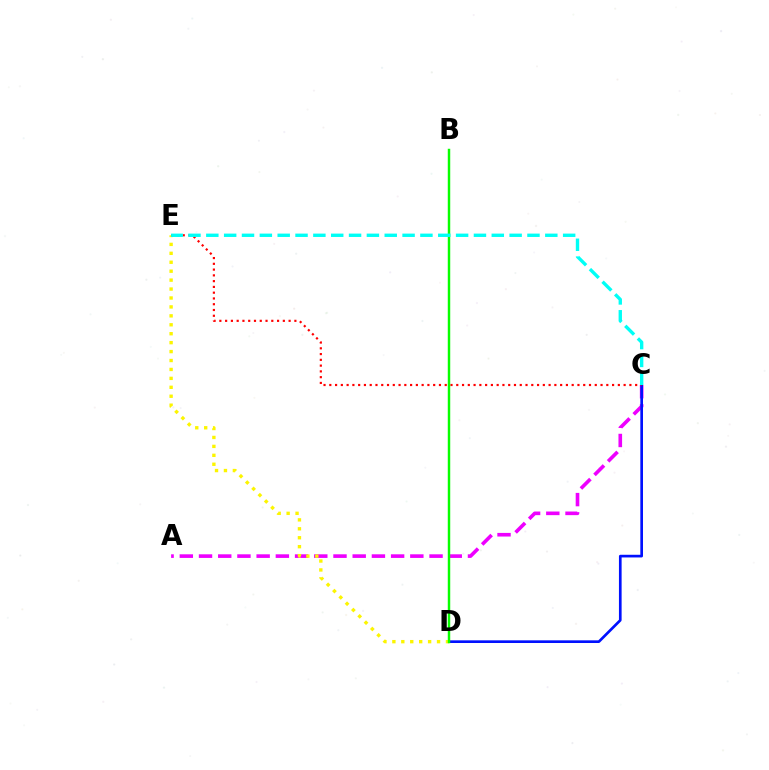{('A', 'C'): [{'color': '#ee00ff', 'line_style': 'dashed', 'thickness': 2.61}], ('C', 'D'): [{'color': '#0010ff', 'line_style': 'solid', 'thickness': 1.92}], ('D', 'E'): [{'color': '#fcf500', 'line_style': 'dotted', 'thickness': 2.43}], ('C', 'E'): [{'color': '#ff0000', 'line_style': 'dotted', 'thickness': 1.57}, {'color': '#00fff6', 'line_style': 'dashed', 'thickness': 2.42}], ('B', 'D'): [{'color': '#08ff00', 'line_style': 'solid', 'thickness': 1.77}]}